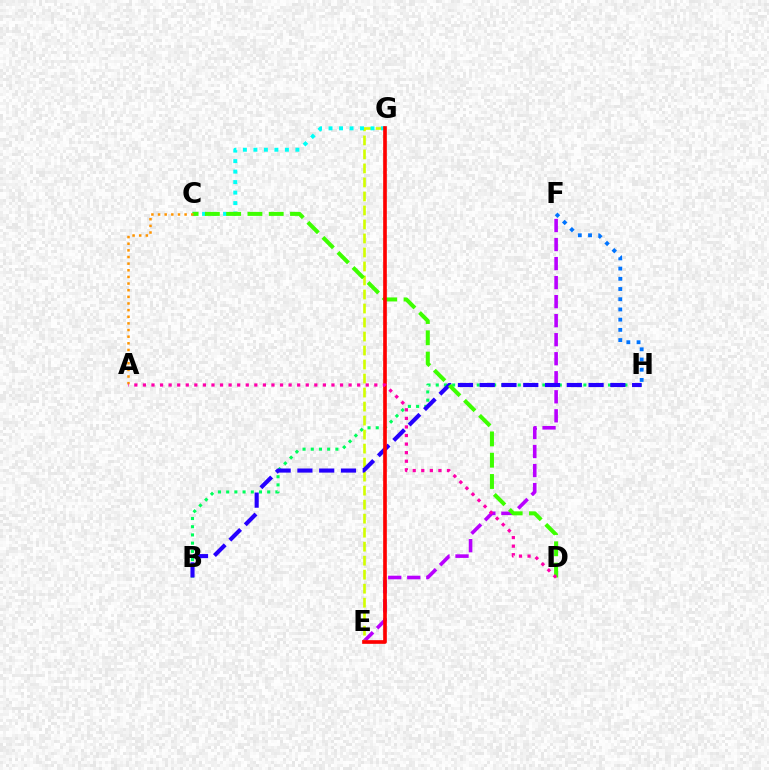{('F', 'H'): [{'color': '#0074ff', 'line_style': 'dotted', 'thickness': 2.77}], ('E', 'F'): [{'color': '#b900ff', 'line_style': 'dashed', 'thickness': 2.59}], ('B', 'H'): [{'color': '#00ff5c', 'line_style': 'dotted', 'thickness': 2.23}, {'color': '#2500ff', 'line_style': 'dashed', 'thickness': 2.96}], ('E', 'G'): [{'color': '#d1ff00', 'line_style': 'dashed', 'thickness': 1.9}, {'color': '#ff0000', 'line_style': 'solid', 'thickness': 2.64}], ('C', 'G'): [{'color': '#00fff6', 'line_style': 'dotted', 'thickness': 2.85}], ('C', 'D'): [{'color': '#3dff00', 'line_style': 'dashed', 'thickness': 2.89}], ('A', 'C'): [{'color': '#ff9400', 'line_style': 'dotted', 'thickness': 1.8}], ('A', 'D'): [{'color': '#ff00ac', 'line_style': 'dotted', 'thickness': 2.33}]}